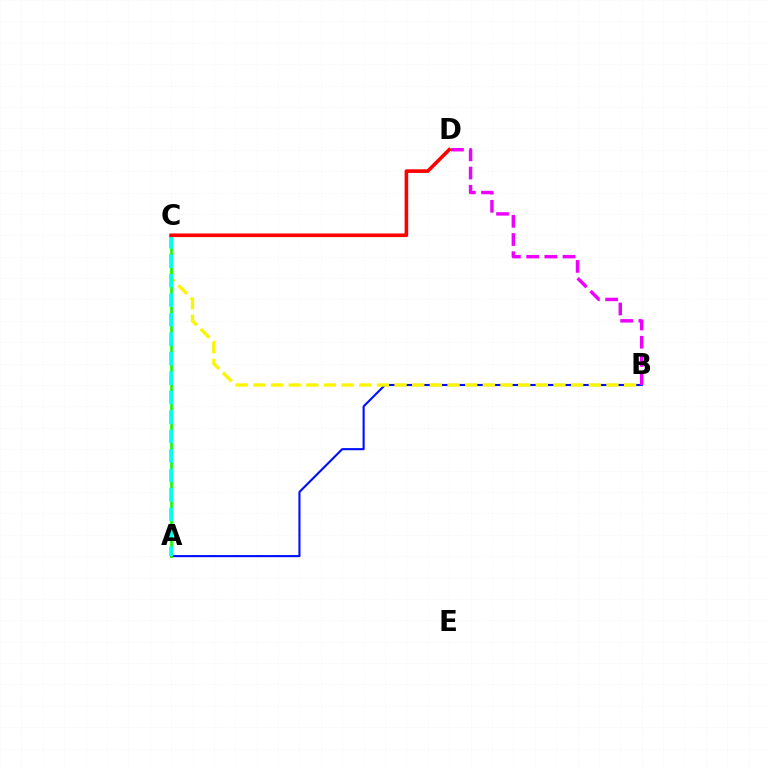{('A', 'B'): [{'color': '#0010ff', 'line_style': 'solid', 'thickness': 1.53}], ('B', 'D'): [{'color': '#ee00ff', 'line_style': 'dashed', 'thickness': 2.47}], ('B', 'C'): [{'color': '#fcf500', 'line_style': 'dashed', 'thickness': 2.4}], ('A', 'C'): [{'color': '#08ff00', 'line_style': 'solid', 'thickness': 1.88}, {'color': '#00fff6', 'line_style': 'dashed', 'thickness': 2.65}], ('C', 'D'): [{'color': '#ff0000', 'line_style': 'solid', 'thickness': 2.59}]}